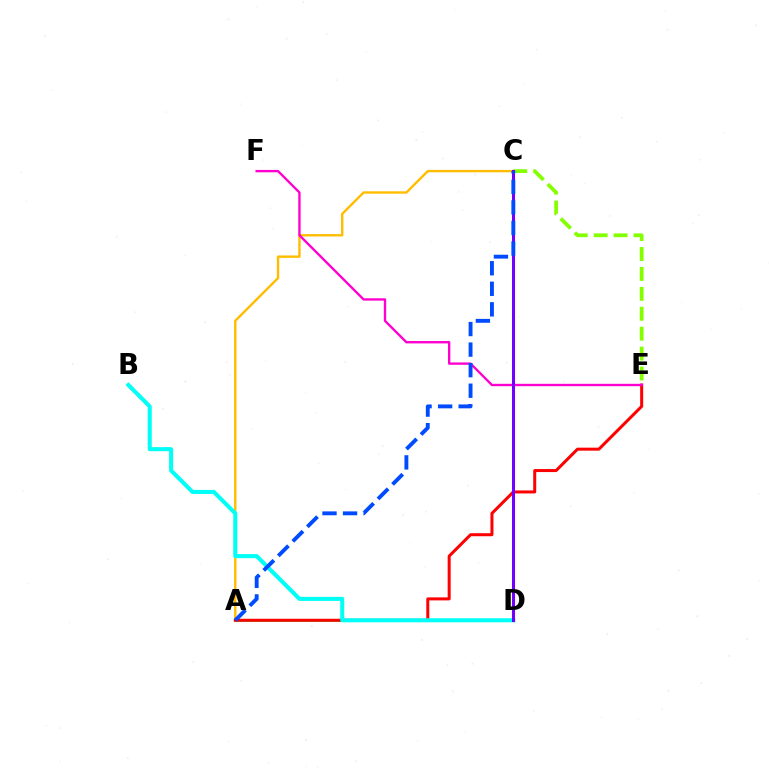{('C', 'E'): [{'color': '#84ff00', 'line_style': 'dashed', 'thickness': 2.71}], ('A', 'D'): [{'color': '#00ff39', 'line_style': 'solid', 'thickness': 1.86}], ('A', 'C'): [{'color': '#ffbd00', 'line_style': 'solid', 'thickness': 1.72}, {'color': '#004bff', 'line_style': 'dashed', 'thickness': 2.79}], ('A', 'E'): [{'color': '#ff0000', 'line_style': 'solid', 'thickness': 2.17}], ('E', 'F'): [{'color': '#ff00cf', 'line_style': 'solid', 'thickness': 1.7}], ('B', 'D'): [{'color': '#00fff6', 'line_style': 'solid', 'thickness': 2.91}], ('C', 'D'): [{'color': '#7200ff', 'line_style': 'solid', 'thickness': 2.19}]}